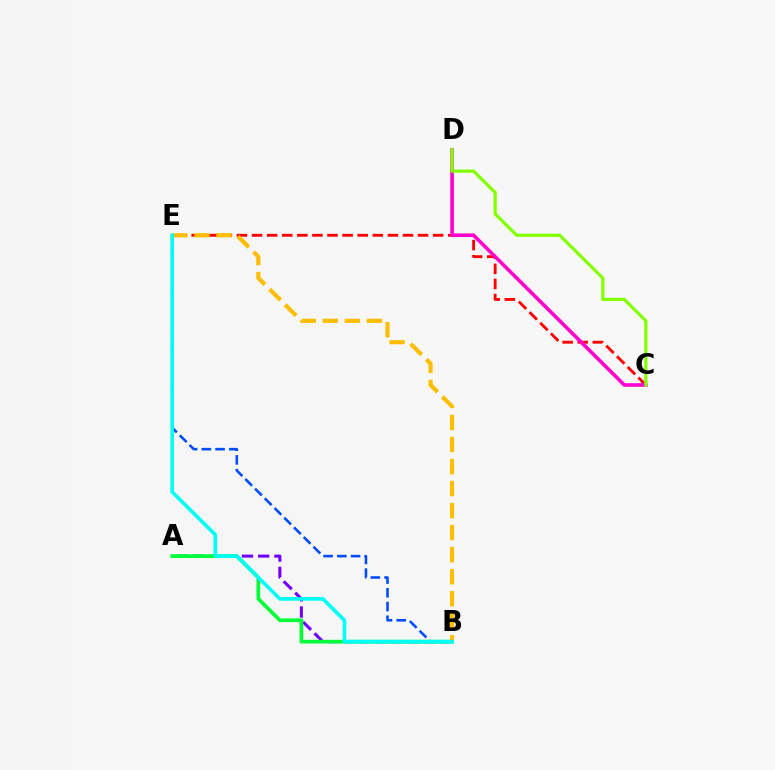{('C', 'E'): [{'color': '#ff0000', 'line_style': 'dashed', 'thickness': 2.05}], ('A', 'B'): [{'color': '#7200ff', 'line_style': 'dashed', 'thickness': 2.2}, {'color': '#00ff39', 'line_style': 'solid', 'thickness': 2.67}], ('B', 'E'): [{'color': '#004bff', 'line_style': 'dashed', 'thickness': 1.86}, {'color': '#ffbd00', 'line_style': 'dashed', 'thickness': 2.99}, {'color': '#00fff6', 'line_style': 'solid', 'thickness': 2.61}], ('C', 'D'): [{'color': '#ff00cf', 'line_style': 'solid', 'thickness': 2.59}, {'color': '#84ff00', 'line_style': 'solid', 'thickness': 2.34}]}